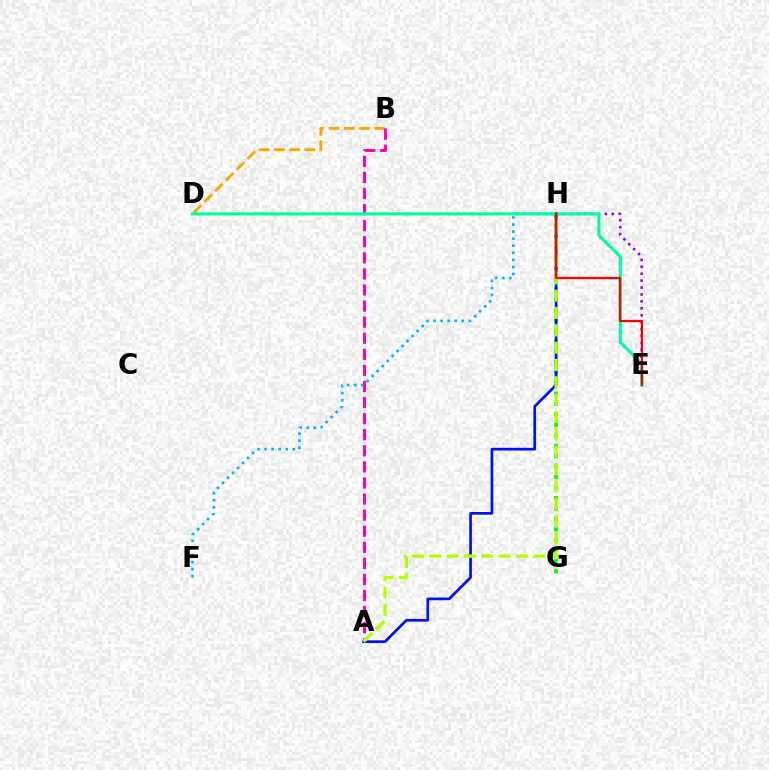{('B', 'D'): [{'color': '#ffa500', 'line_style': 'dashed', 'thickness': 2.07}], ('E', 'H'): [{'color': '#9b00ff', 'line_style': 'dotted', 'thickness': 1.88}, {'color': '#ff0000', 'line_style': 'solid', 'thickness': 1.65}], ('F', 'H'): [{'color': '#00b5ff', 'line_style': 'dotted', 'thickness': 1.92}], ('A', 'B'): [{'color': '#ff00bd', 'line_style': 'dashed', 'thickness': 2.18}], ('G', 'H'): [{'color': '#08ff00', 'line_style': 'dotted', 'thickness': 2.84}], ('D', 'E'): [{'color': '#00ff9d', 'line_style': 'solid', 'thickness': 2.27}], ('A', 'H'): [{'color': '#0010ff', 'line_style': 'solid', 'thickness': 1.95}, {'color': '#b3ff00', 'line_style': 'dashed', 'thickness': 2.35}]}